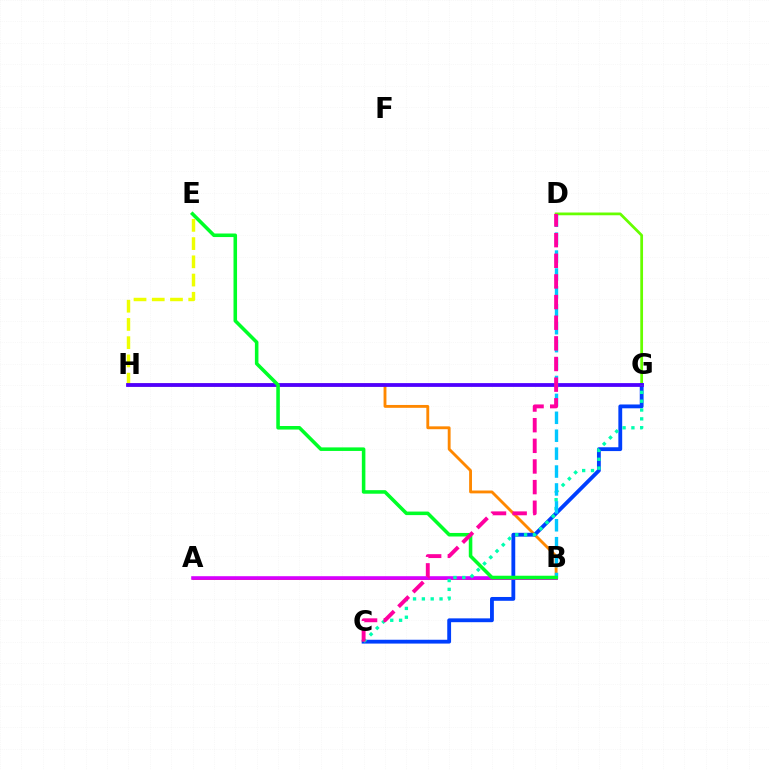{('E', 'H'): [{'color': '#eeff00', 'line_style': 'dashed', 'thickness': 2.48}], ('B', 'H'): [{'color': '#ff8800', 'line_style': 'solid', 'thickness': 2.06}], ('D', 'G'): [{'color': '#66ff00', 'line_style': 'solid', 'thickness': 1.98}], ('C', 'G'): [{'color': '#003fff', 'line_style': 'solid', 'thickness': 2.75}, {'color': '#00ffaf', 'line_style': 'dotted', 'thickness': 2.4}], ('A', 'B'): [{'color': '#ff0000', 'line_style': 'solid', 'thickness': 1.81}, {'color': '#d600ff', 'line_style': 'solid', 'thickness': 2.59}], ('G', 'H'): [{'color': '#4f00ff', 'line_style': 'solid', 'thickness': 2.72}], ('B', 'D'): [{'color': '#00c7ff', 'line_style': 'dashed', 'thickness': 2.43}], ('B', 'E'): [{'color': '#00ff27', 'line_style': 'solid', 'thickness': 2.56}], ('C', 'D'): [{'color': '#ff00a0', 'line_style': 'dashed', 'thickness': 2.8}]}